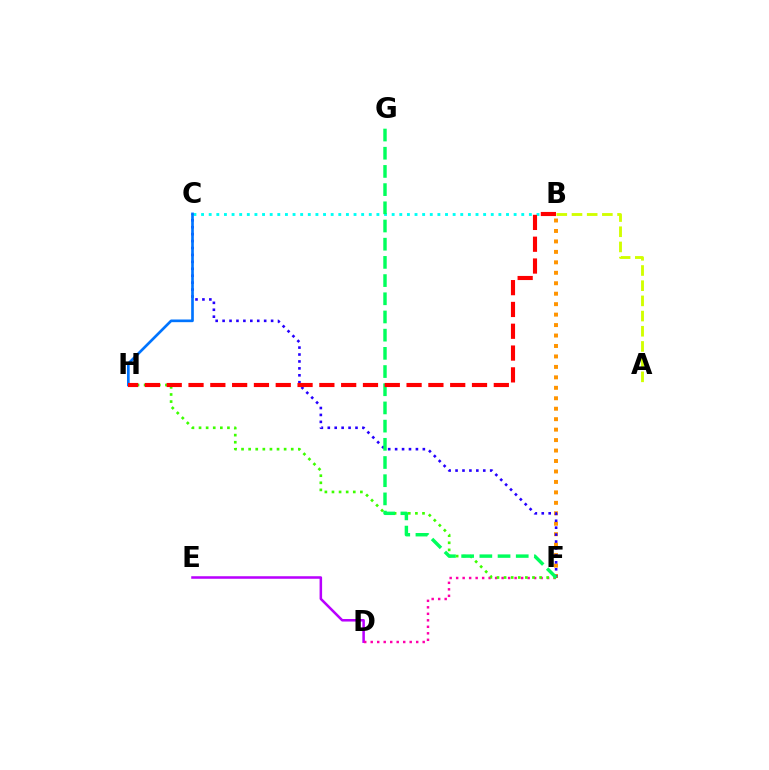{('B', 'C'): [{'color': '#00fff6', 'line_style': 'dotted', 'thickness': 2.07}], ('B', 'F'): [{'color': '#ff9400', 'line_style': 'dotted', 'thickness': 2.84}], ('D', 'E'): [{'color': '#b900ff', 'line_style': 'solid', 'thickness': 1.82}], ('A', 'B'): [{'color': '#d1ff00', 'line_style': 'dashed', 'thickness': 2.06}], ('D', 'F'): [{'color': '#ff00ac', 'line_style': 'dotted', 'thickness': 1.77}], ('C', 'F'): [{'color': '#2500ff', 'line_style': 'dotted', 'thickness': 1.88}], ('F', 'H'): [{'color': '#3dff00', 'line_style': 'dotted', 'thickness': 1.93}], ('F', 'G'): [{'color': '#00ff5c', 'line_style': 'dashed', 'thickness': 2.47}], ('C', 'H'): [{'color': '#0074ff', 'line_style': 'solid', 'thickness': 1.93}], ('B', 'H'): [{'color': '#ff0000', 'line_style': 'dashed', 'thickness': 2.96}]}